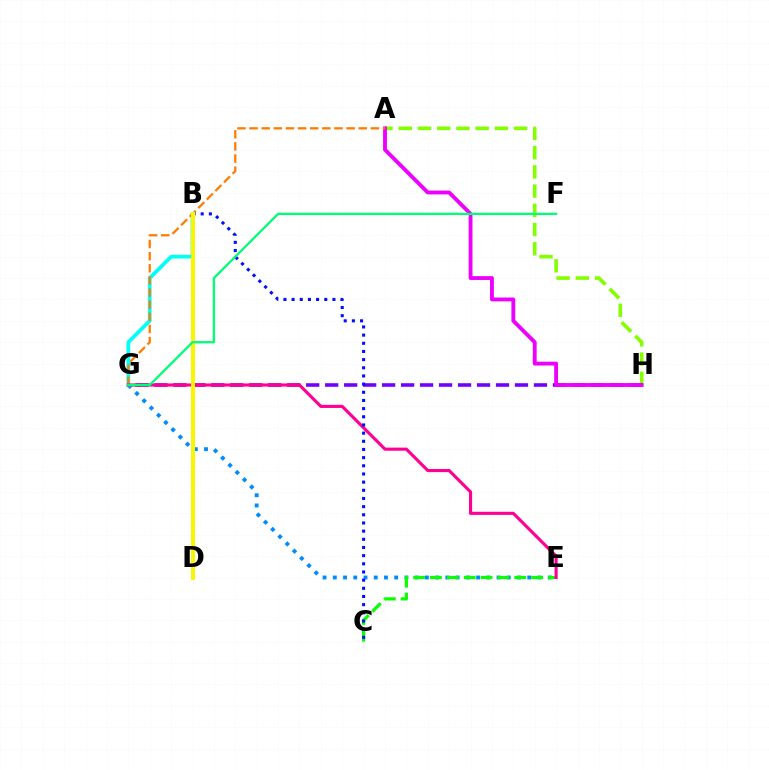{('A', 'H'): [{'color': '#84ff00', 'line_style': 'dashed', 'thickness': 2.61}, {'color': '#ee00ff', 'line_style': 'solid', 'thickness': 2.77}], ('E', 'G'): [{'color': '#008cff', 'line_style': 'dotted', 'thickness': 2.78}, {'color': '#ff0094', 'line_style': 'solid', 'thickness': 2.24}], ('C', 'E'): [{'color': '#08ff00', 'line_style': 'dashed', 'thickness': 2.29}], ('G', 'H'): [{'color': '#7200ff', 'line_style': 'dashed', 'thickness': 2.58}], ('B', 'G'): [{'color': '#00fff6', 'line_style': 'solid', 'thickness': 2.7}], ('A', 'G'): [{'color': '#ff7c00', 'line_style': 'dashed', 'thickness': 1.65}], ('B', 'C'): [{'color': '#0010ff', 'line_style': 'dotted', 'thickness': 2.22}], ('B', 'D'): [{'color': '#ff0000', 'line_style': 'dashed', 'thickness': 1.67}, {'color': '#fcf500', 'line_style': 'solid', 'thickness': 2.88}], ('F', 'G'): [{'color': '#00ff74', 'line_style': 'solid', 'thickness': 1.64}]}